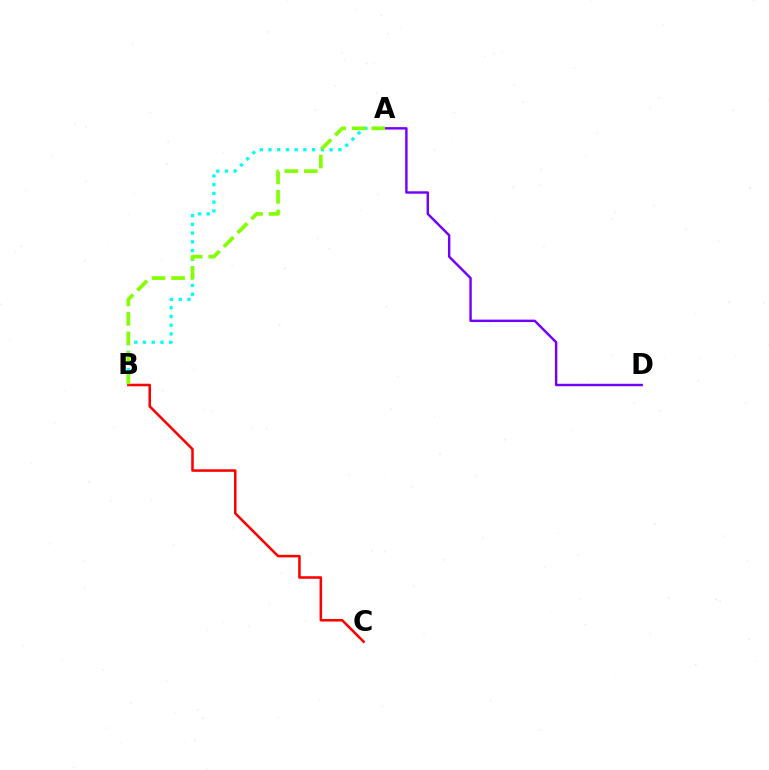{('A', 'B'): [{'color': '#00fff6', 'line_style': 'dotted', 'thickness': 2.37}, {'color': '#84ff00', 'line_style': 'dashed', 'thickness': 2.65}], ('A', 'D'): [{'color': '#7200ff', 'line_style': 'solid', 'thickness': 1.74}], ('B', 'C'): [{'color': '#ff0000', 'line_style': 'solid', 'thickness': 1.83}]}